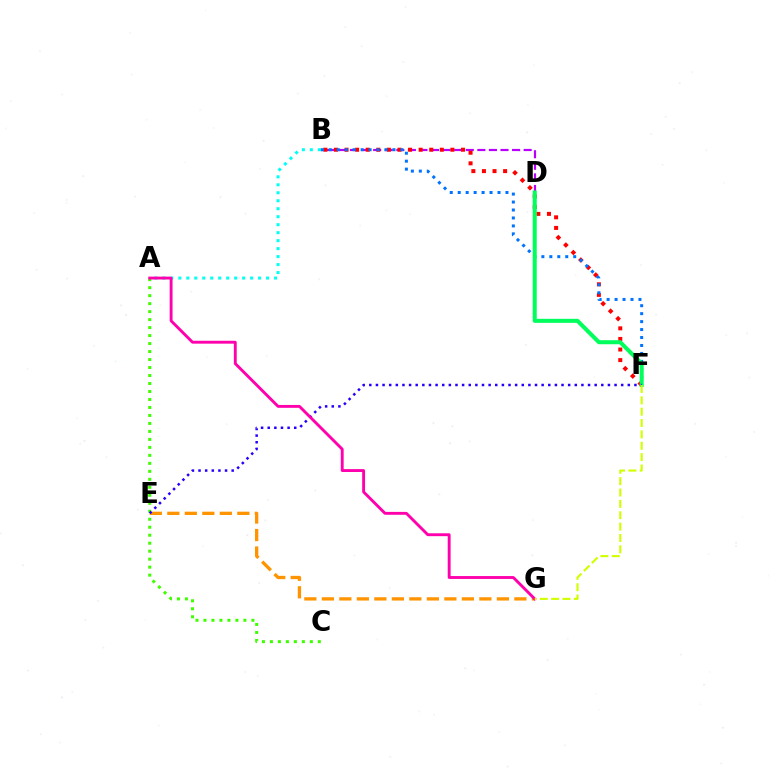{('B', 'D'): [{'color': '#b900ff', 'line_style': 'dashed', 'thickness': 1.57}], ('A', 'B'): [{'color': '#00fff6', 'line_style': 'dotted', 'thickness': 2.17}], ('B', 'F'): [{'color': '#ff0000', 'line_style': 'dotted', 'thickness': 2.88}, {'color': '#0074ff', 'line_style': 'dotted', 'thickness': 2.16}], ('A', 'C'): [{'color': '#3dff00', 'line_style': 'dotted', 'thickness': 2.17}], ('E', 'G'): [{'color': '#ff9400', 'line_style': 'dashed', 'thickness': 2.38}], ('D', 'F'): [{'color': '#00ff5c', 'line_style': 'solid', 'thickness': 2.9}], ('E', 'F'): [{'color': '#2500ff', 'line_style': 'dotted', 'thickness': 1.8}], ('A', 'G'): [{'color': '#ff00ac', 'line_style': 'solid', 'thickness': 2.07}], ('F', 'G'): [{'color': '#d1ff00', 'line_style': 'dashed', 'thickness': 1.54}]}